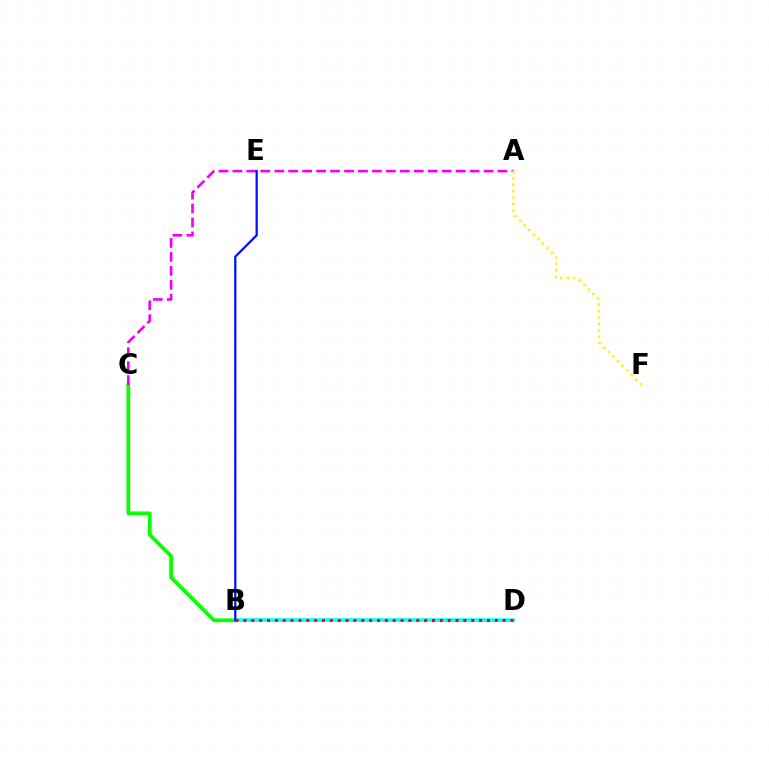{('B', 'C'): [{'color': '#08ff00', 'line_style': 'solid', 'thickness': 2.71}], ('B', 'D'): [{'color': '#00fff6', 'line_style': 'solid', 'thickness': 2.53}, {'color': '#ff0000', 'line_style': 'dotted', 'thickness': 2.13}], ('A', 'C'): [{'color': '#ee00ff', 'line_style': 'dashed', 'thickness': 1.9}], ('A', 'F'): [{'color': '#fcf500', 'line_style': 'dotted', 'thickness': 1.75}], ('B', 'E'): [{'color': '#0010ff', 'line_style': 'solid', 'thickness': 1.62}]}